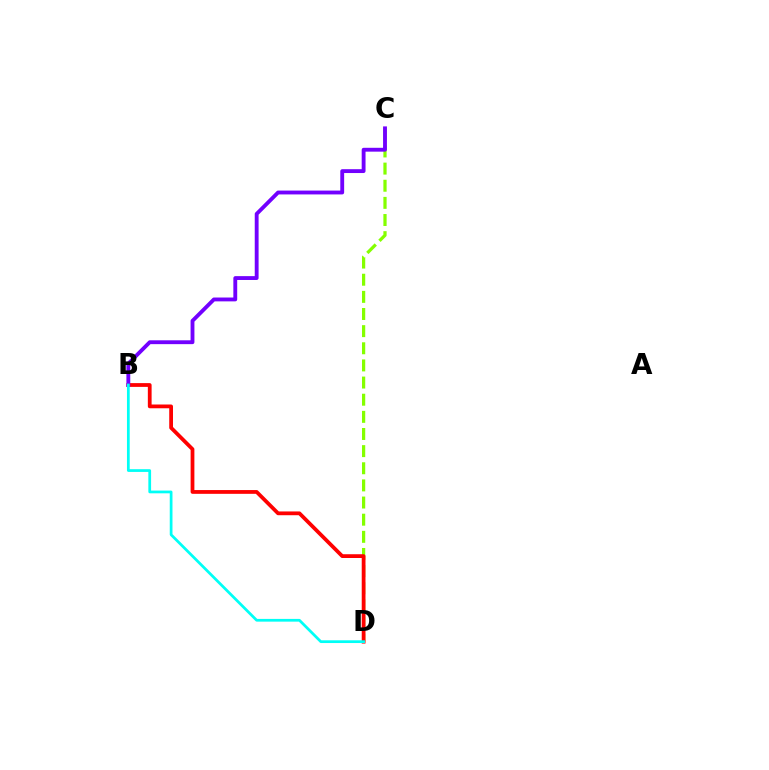{('C', 'D'): [{'color': '#84ff00', 'line_style': 'dashed', 'thickness': 2.33}], ('B', 'D'): [{'color': '#ff0000', 'line_style': 'solid', 'thickness': 2.71}, {'color': '#00fff6', 'line_style': 'solid', 'thickness': 1.97}], ('B', 'C'): [{'color': '#7200ff', 'line_style': 'solid', 'thickness': 2.77}]}